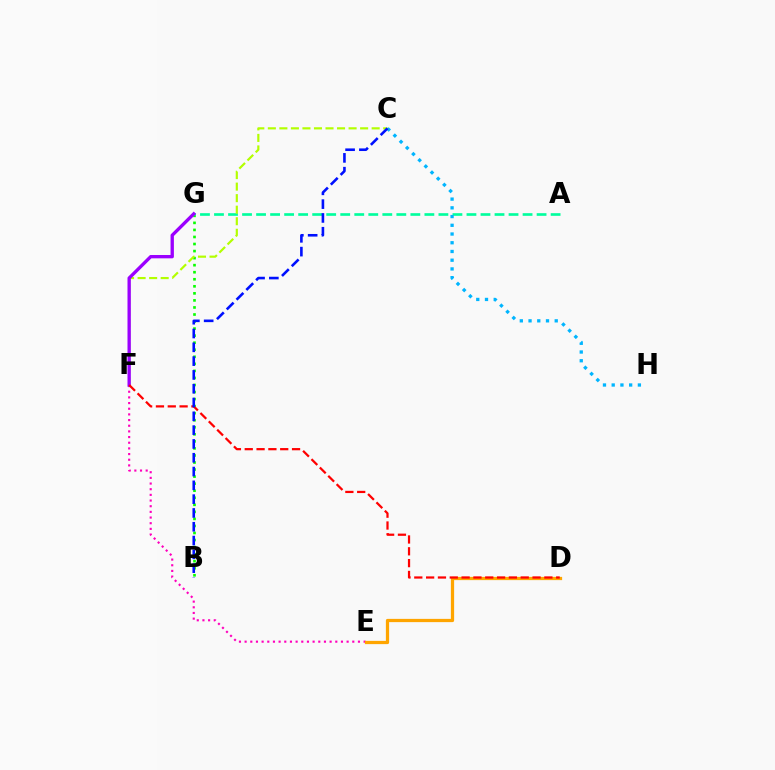{('B', 'G'): [{'color': '#08ff00', 'line_style': 'dotted', 'thickness': 1.91}], ('E', 'F'): [{'color': '#ff00bd', 'line_style': 'dotted', 'thickness': 1.54}], ('D', 'E'): [{'color': '#ffa500', 'line_style': 'solid', 'thickness': 2.34}], ('A', 'G'): [{'color': '#00ff9d', 'line_style': 'dashed', 'thickness': 1.91}], ('C', 'F'): [{'color': '#b3ff00', 'line_style': 'dashed', 'thickness': 1.57}], ('F', 'G'): [{'color': '#9b00ff', 'line_style': 'solid', 'thickness': 2.4}], ('C', 'H'): [{'color': '#00b5ff', 'line_style': 'dotted', 'thickness': 2.37}], ('D', 'F'): [{'color': '#ff0000', 'line_style': 'dashed', 'thickness': 1.61}], ('B', 'C'): [{'color': '#0010ff', 'line_style': 'dashed', 'thickness': 1.88}]}